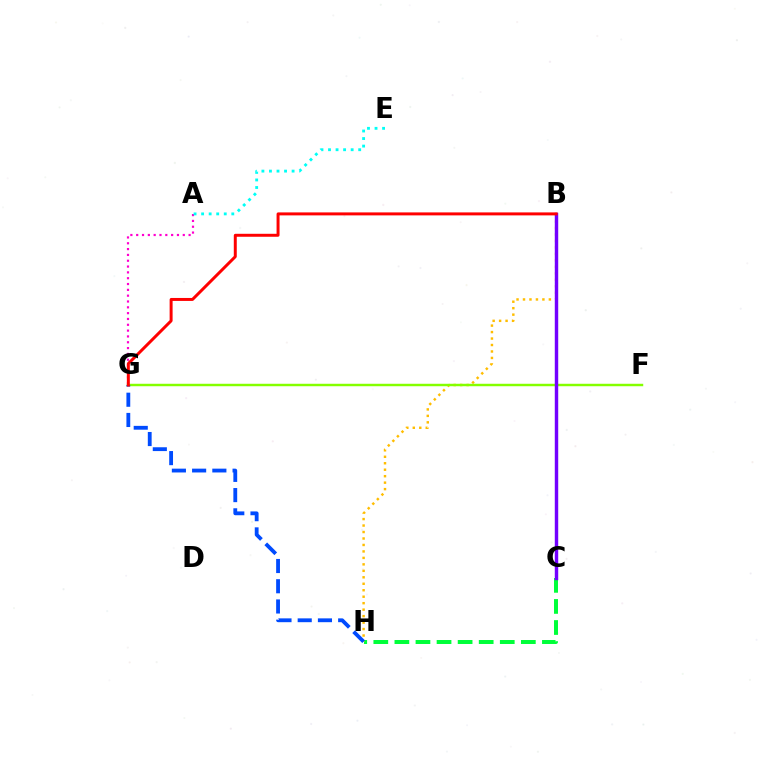{('C', 'H'): [{'color': '#00ff39', 'line_style': 'dashed', 'thickness': 2.86}], ('B', 'H'): [{'color': '#ffbd00', 'line_style': 'dotted', 'thickness': 1.76}], ('F', 'G'): [{'color': '#84ff00', 'line_style': 'solid', 'thickness': 1.77}], ('A', 'G'): [{'color': '#ff00cf', 'line_style': 'dotted', 'thickness': 1.58}], ('B', 'C'): [{'color': '#7200ff', 'line_style': 'solid', 'thickness': 2.47}], ('A', 'E'): [{'color': '#00fff6', 'line_style': 'dotted', 'thickness': 2.05}], ('G', 'H'): [{'color': '#004bff', 'line_style': 'dashed', 'thickness': 2.75}], ('B', 'G'): [{'color': '#ff0000', 'line_style': 'solid', 'thickness': 2.14}]}